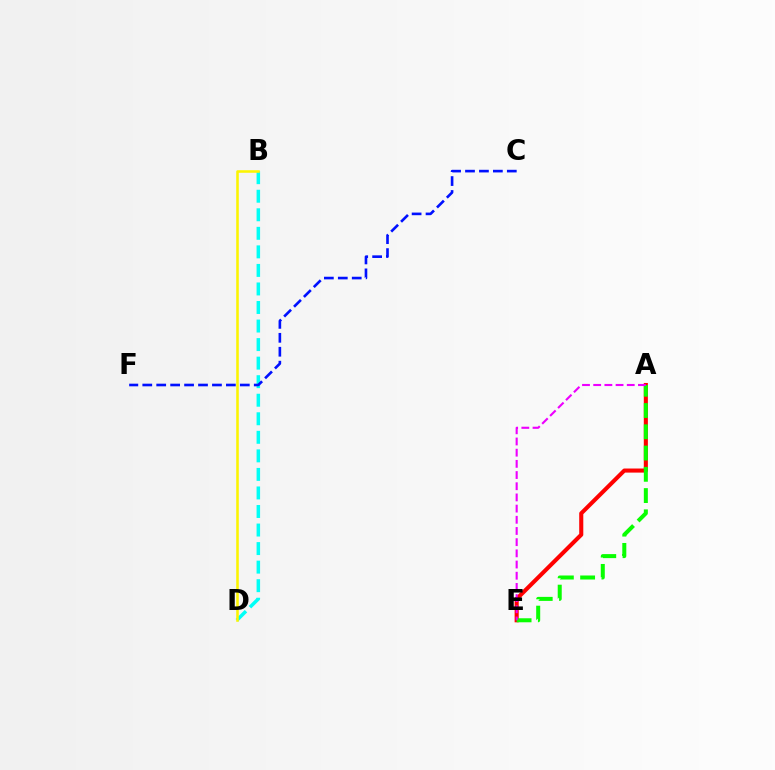{('B', 'D'): [{'color': '#00fff6', 'line_style': 'dashed', 'thickness': 2.52}, {'color': '#fcf500', 'line_style': 'solid', 'thickness': 1.84}], ('A', 'E'): [{'color': '#ff0000', 'line_style': 'solid', 'thickness': 2.94}, {'color': '#08ff00', 'line_style': 'dashed', 'thickness': 2.89}, {'color': '#ee00ff', 'line_style': 'dashed', 'thickness': 1.52}], ('C', 'F'): [{'color': '#0010ff', 'line_style': 'dashed', 'thickness': 1.89}]}